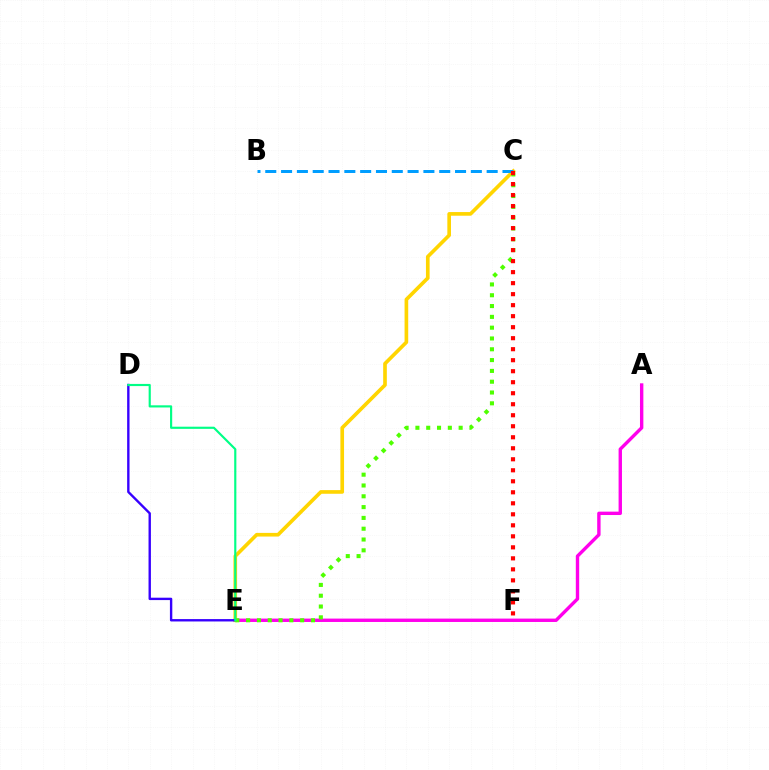{('A', 'E'): [{'color': '#ff00ed', 'line_style': 'solid', 'thickness': 2.44}], ('C', 'E'): [{'color': '#ffd500', 'line_style': 'solid', 'thickness': 2.63}, {'color': '#4fff00', 'line_style': 'dotted', 'thickness': 2.94}], ('D', 'E'): [{'color': '#3700ff', 'line_style': 'solid', 'thickness': 1.72}, {'color': '#00ff86', 'line_style': 'solid', 'thickness': 1.56}], ('B', 'C'): [{'color': '#009eff', 'line_style': 'dashed', 'thickness': 2.15}], ('C', 'F'): [{'color': '#ff0000', 'line_style': 'dotted', 'thickness': 2.99}]}